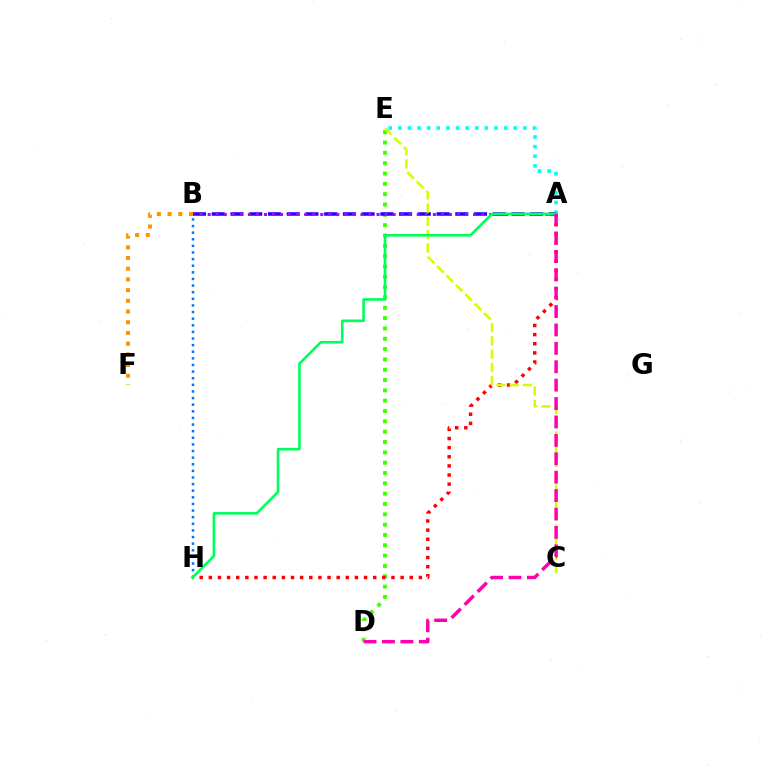{('D', 'E'): [{'color': '#3dff00', 'line_style': 'dotted', 'thickness': 2.81}], ('B', 'F'): [{'color': '#ff9400', 'line_style': 'dotted', 'thickness': 2.91}], ('A', 'E'): [{'color': '#00fff6', 'line_style': 'dotted', 'thickness': 2.61}], ('B', 'H'): [{'color': '#0074ff', 'line_style': 'dotted', 'thickness': 1.8}], ('A', 'B'): [{'color': '#2500ff', 'line_style': 'dashed', 'thickness': 2.54}, {'color': '#b900ff', 'line_style': 'dotted', 'thickness': 2.19}], ('A', 'H'): [{'color': '#ff0000', 'line_style': 'dotted', 'thickness': 2.48}, {'color': '#00ff5c', 'line_style': 'solid', 'thickness': 1.89}], ('C', 'E'): [{'color': '#d1ff00', 'line_style': 'dashed', 'thickness': 1.8}], ('A', 'D'): [{'color': '#ff00ac', 'line_style': 'dashed', 'thickness': 2.5}]}